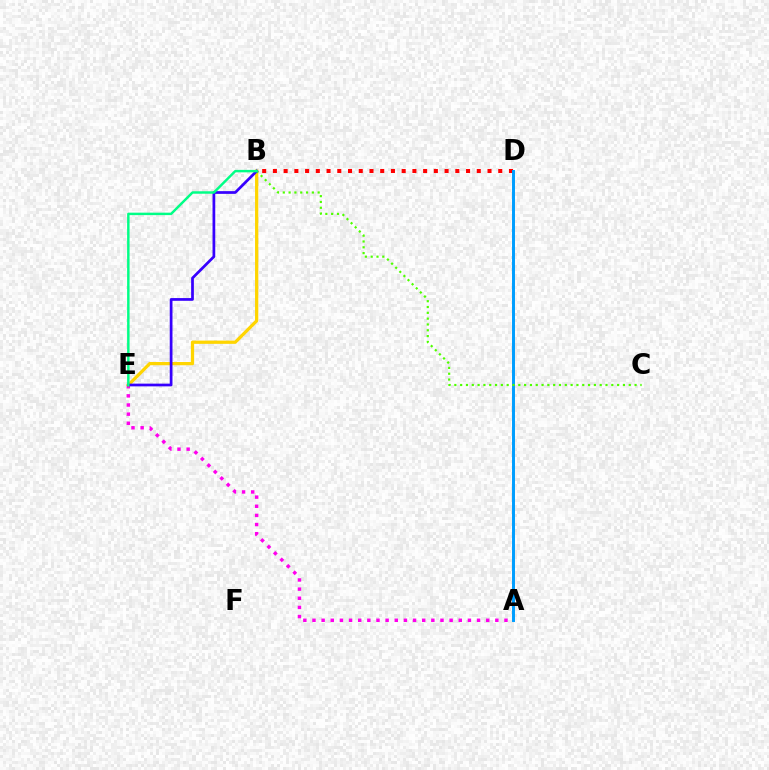{('B', 'D'): [{'color': '#ff0000', 'line_style': 'dotted', 'thickness': 2.92}], ('A', 'D'): [{'color': '#009eff', 'line_style': 'solid', 'thickness': 2.13}], ('A', 'E'): [{'color': '#ff00ed', 'line_style': 'dotted', 'thickness': 2.48}], ('B', 'E'): [{'color': '#ffd500', 'line_style': 'solid', 'thickness': 2.34}, {'color': '#3700ff', 'line_style': 'solid', 'thickness': 1.97}, {'color': '#00ff86', 'line_style': 'solid', 'thickness': 1.77}], ('B', 'C'): [{'color': '#4fff00', 'line_style': 'dotted', 'thickness': 1.58}]}